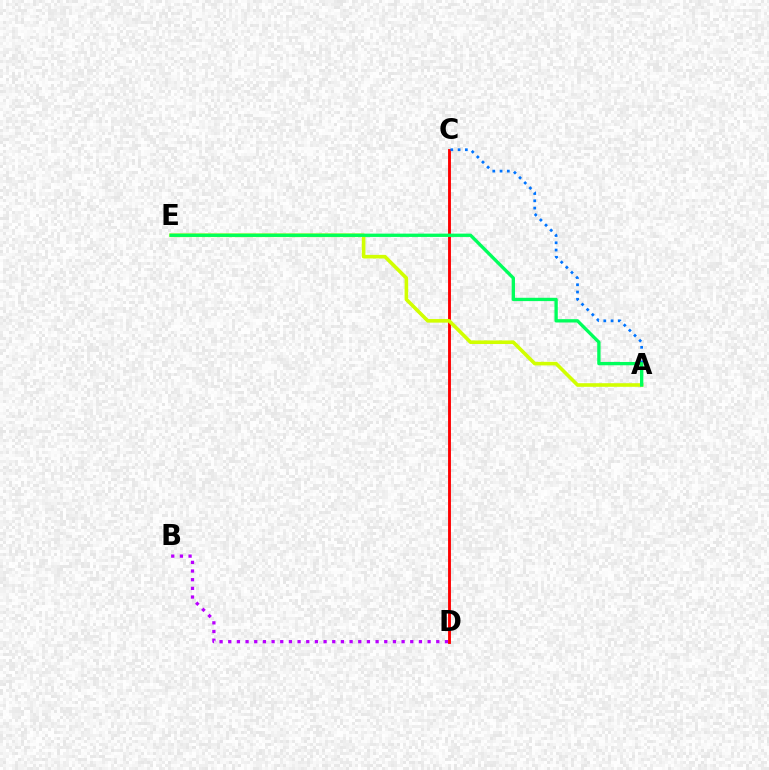{('B', 'D'): [{'color': '#b900ff', 'line_style': 'dotted', 'thickness': 2.36}], ('C', 'D'): [{'color': '#ff0000', 'line_style': 'solid', 'thickness': 2.07}], ('A', 'E'): [{'color': '#d1ff00', 'line_style': 'solid', 'thickness': 2.59}, {'color': '#00ff5c', 'line_style': 'solid', 'thickness': 2.39}], ('A', 'C'): [{'color': '#0074ff', 'line_style': 'dotted', 'thickness': 1.97}]}